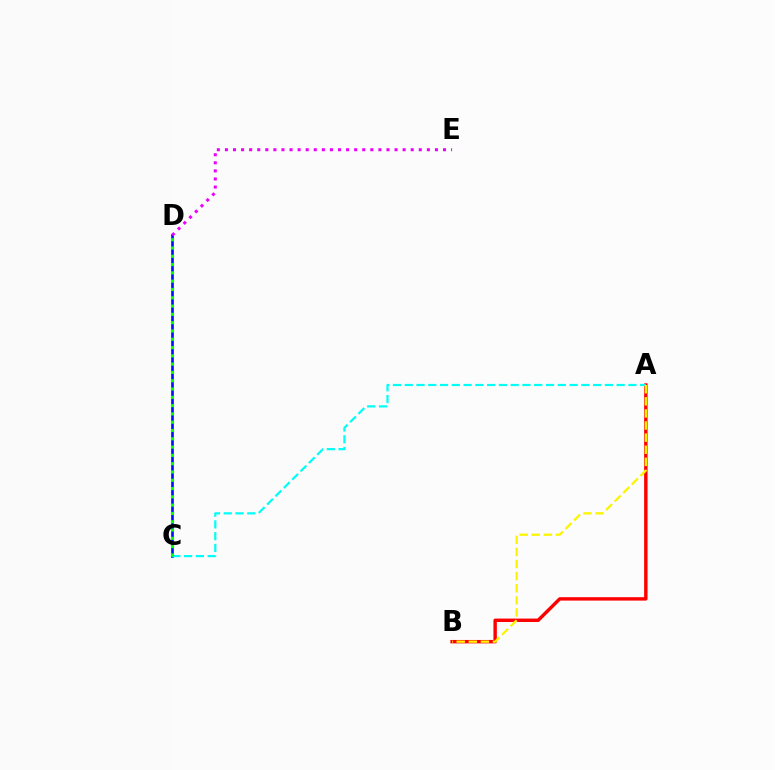{('A', 'B'): [{'color': '#ff0000', 'line_style': 'solid', 'thickness': 2.46}, {'color': '#fcf500', 'line_style': 'dashed', 'thickness': 1.64}], ('C', 'D'): [{'color': '#0010ff', 'line_style': 'solid', 'thickness': 1.92}, {'color': '#08ff00', 'line_style': 'dotted', 'thickness': 2.25}], ('D', 'E'): [{'color': '#ee00ff', 'line_style': 'dotted', 'thickness': 2.19}], ('A', 'C'): [{'color': '#00fff6', 'line_style': 'dashed', 'thickness': 1.6}]}